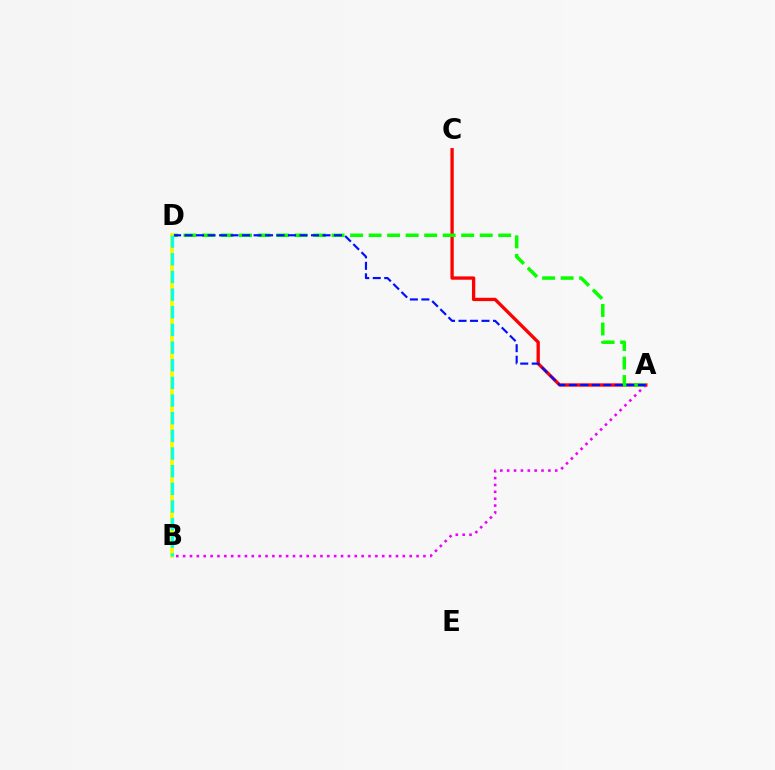{('A', 'C'): [{'color': '#ff0000', 'line_style': 'solid', 'thickness': 2.39}], ('A', 'D'): [{'color': '#08ff00', 'line_style': 'dashed', 'thickness': 2.52}, {'color': '#0010ff', 'line_style': 'dashed', 'thickness': 1.56}], ('A', 'B'): [{'color': '#ee00ff', 'line_style': 'dotted', 'thickness': 1.87}], ('B', 'D'): [{'color': '#fcf500', 'line_style': 'solid', 'thickness': 2.76}, {'color': '#00fff6', 'line_style': 'dashed', 'thickness': 2.4}]}